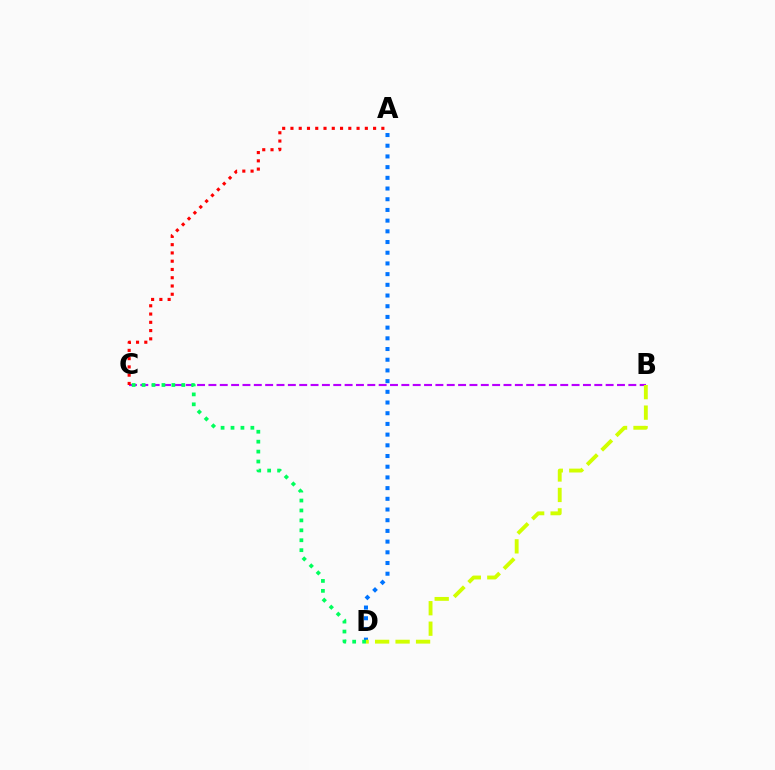{('B', 'C'): [{'color': '#b900ff', 'line_style': 'dashed', 'thickness': 1.54}], ('A', 'C'): [{'color': '#ff0000', 'line_style': 'dotted', 'thickness': 2.25}], ('A', 'D'): [{'color': '#0074ff', 'line_style': 'dotted', 'thickness': 2.91}], ('C', 'D'): [{'color': '#00ff5c', 'line_style': 'dotted', 'thickness': 2.7}], ('B', 'D'): [{'color': '#d1ff00', 'line_style': 'dashed', 'thickness': 2.78}]}